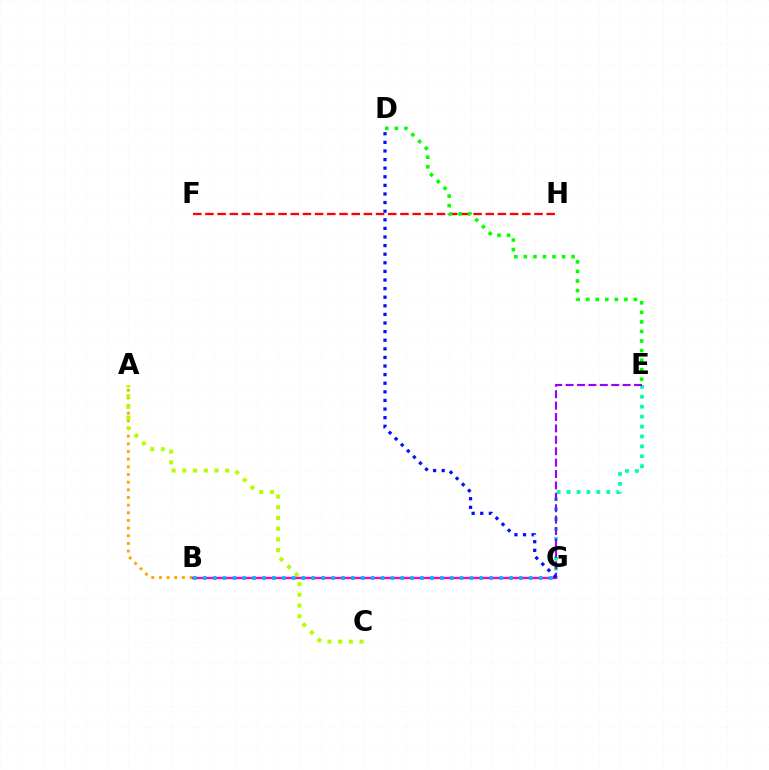{('A', 'B'): [{'color': '#ffa500', 'line_style': 'dotted', 'thickness': 2.08}], ('F', 'H'): [{'color': '#ff0000', 'line_style': 'dashed', 'thickness': 1.66}], ('E', 'G'): [{'color': '#00ff9d', 'line_style': 'dotted', 'thickness': 2.69}, {'color': '#9b00ff', 'line_style': 'dashed', 'thickness': 1.55}], ('A', 'C'): [{'color': '#b3ff00', 'line_style': 'dotted', 'thickness': 2.91}], ('B', 'G'): [{'color': '#ff00bd', 'line_style': 'solid', 'thickness': 1.67}, {'color': '#00b5ff', 'line_style': 'dotted', 'thickness': 2.68}], ('D', 'E'): [{'color': '#08ff00', 'line_style': 'dotted', 'thickness': 2.6}], ('D', 'G'): [{'color': '#0010ff', 'line_style': 'dotted', 'thickness': 2.34}]}